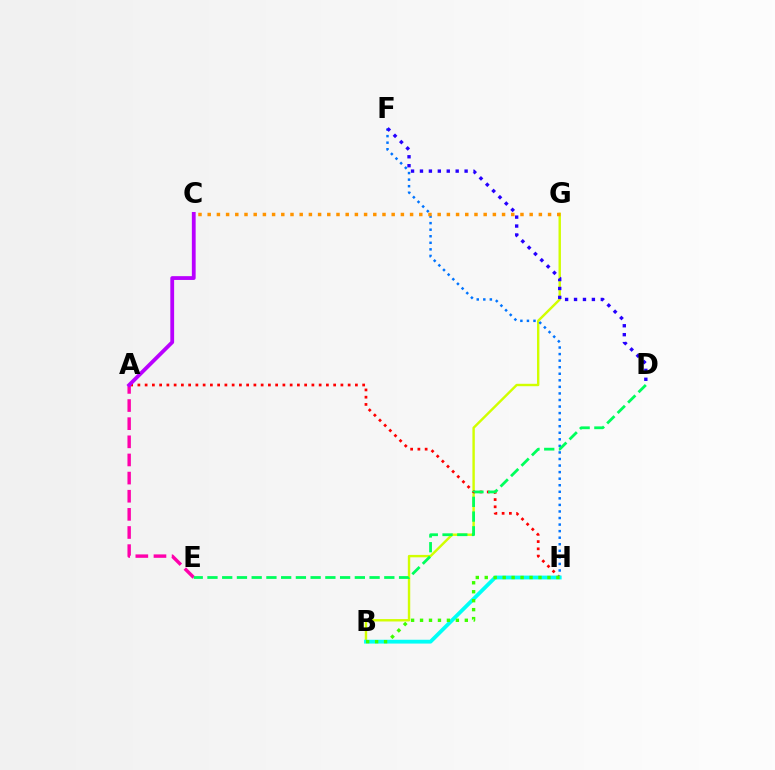{('B', 'G'): [{'color': '#d1ff00', 'line_style': 'solid', 'thickness': 1.74}], ('A', 'H'): [{'color': '#ff0000', 'line_style': 'dotted', 'thickness': 1.97}], ('F', 'H'): [{'color': '#0074ff', 'line_style': 'dotted', 'thickness': 1.78}], ('A', 'E'): [{'color': '#ff00ac', 'line_style': 'dashed', 'thickness': 2.46}], ('C', 'G'): [{'color': '#ff9400', 'line_style': 'dotted', 'thickness': 2.5}], ('B', 'H'): [{'color': '#00fff6', 'line_style': 'solid', 'thickness': 2.74}, {'color': '#3dff00', 'line_style': 'dotted', 'thickness': 2.43}], ('D', 'F'): [{'color': '#2500ff', 'line_style': 'dotted', 'thickness': 2.43}], ('A', 'C'): [{'color': '#b900ff', 'line_style': 'solid', 'thickness': 2.73}], ('D', 'E'): [{'color': '#00ff5c', 'line_style': 'dashed', 'thickness': 2.0}]}